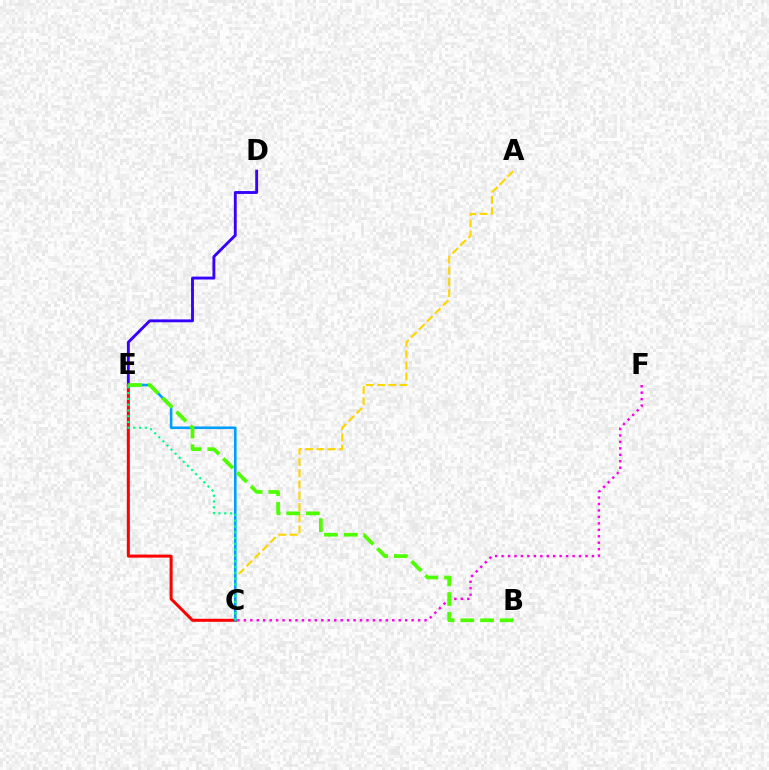{('D', 'E'): [{'color': '#3700ff', 'line_style': 'solid', 'thickness': 2.07}], ('A', 'C'): [{'color': '#ffd500', 'line_style': 'dashed', 'thickness': 1.53}], ('C', 'F'): [{'color': '#ff00ed', 'line_style': 'dotted', 'thickness': 1.75}], ('C', 'E'): [{'color': '#ff0000', 'line_style': 'solid', 'thickness': 2.17}, {'color': '#009eff', 'line_style': 'solid', 'thickness': 1.87}, {'color': '#00ff86', 'line_style': 'dotted', 'thickness': 1.57}], ('B', 'E'): [{'color': '#4fff00', 'line_style': 'dashed', 'thickness': 2.67}]}